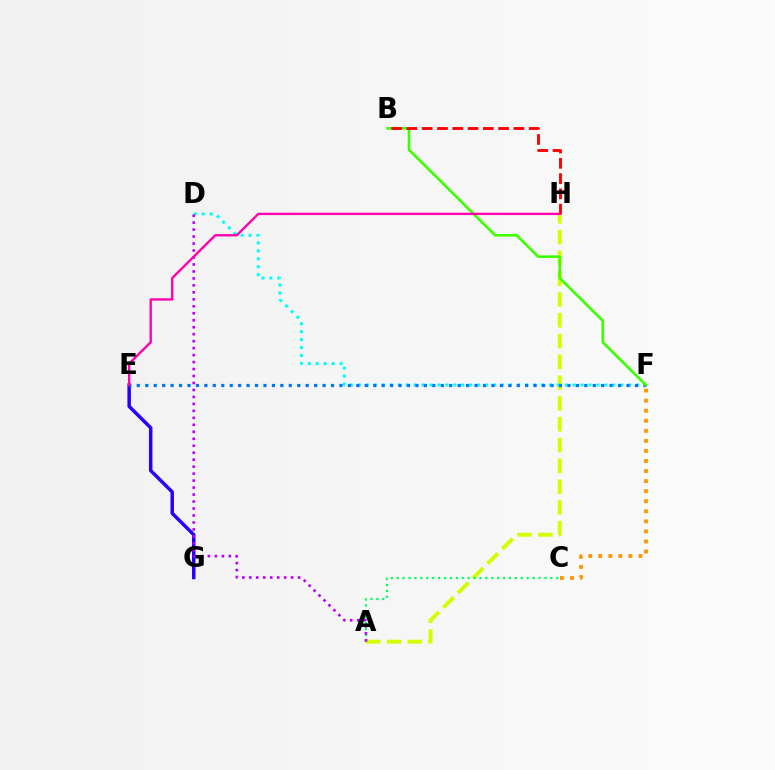{('A', 'H'): [{'color': '#d1ff00', 'line_style': 'dashed', 'thickness': 2.83}], ('E', 'G'): [{'color': '#2500ff', 'line_style': 'solid', 'thickness': 2.5}], ('C', 'F'): [{'color': '#ff9400', 'line_style': 'dotted', 'thickness': 2.73}], ('D', 'F'): [{'color': '#00fff6', 'line_style': 'dotted', 'thickness': 2.16}], ('E', 'F'): [{'color': '#0074ff', 'line_style': 'dotted', 'thickness': 2.29}], ('A', 'C'): [{'color': '#00ff5c', 'line_style': 'dotted', 'thickness': 1.61}], ('B', 'F'): [{'color': '#3dff00', 'line_style': 'solid', 'thickness': 1.91}], ('A', 'D'): [{'color': '#b900ff', 'line_style': 'dotted', 'thickness': 1.89}], ('B', 'H'): [{'color': '#ff0000', 'line_style': 'dashed', 'thickness': 2.08}], ('E', 'H'): [{'color': '#ff00ac', 'line_style': 'solid', 'thickness': 1.7}]}